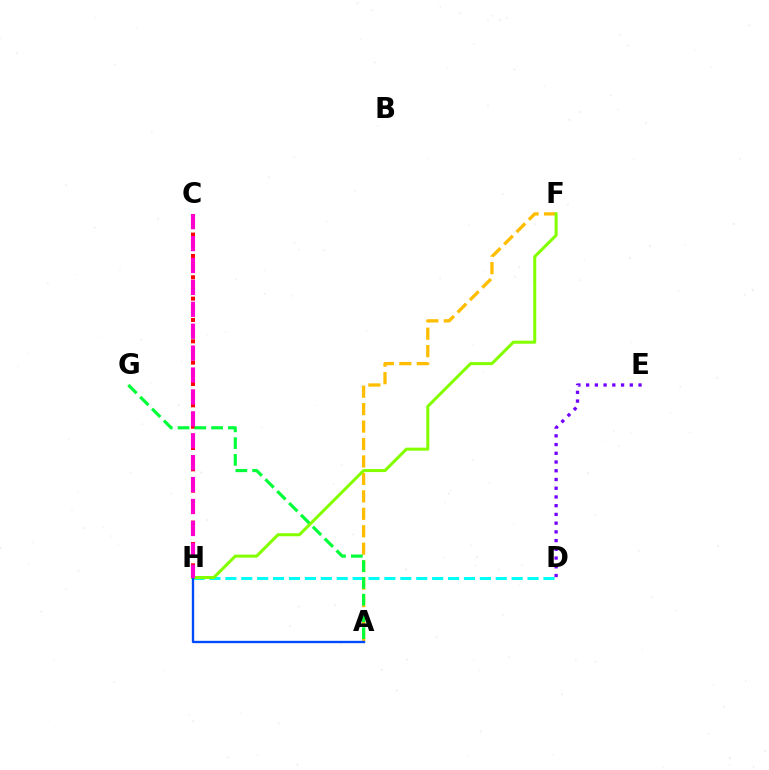{('D', 'H'): [{'color': '#00fff6', 'line_style': 'dashed', 'thickness': 2.16}], ('A', 'F'): [{'color': '#ffbd00', 'line_style': 'dashed', 'thickness': 2.37}], ('D', 'E'): [{'color': '#7200ff', 'line_style': 'dotted', 'thickness': 2.37}], ('F', 'H'): [{'color': '#84ff00', 'line_style': 'solid', 'thickness': 2.19}], ('A', 'H'): [{'color': '#004bff', 'line_style': 'solid', 'thickness': 1.69}], ('C', 'H'): [{'color': '#ff0000', 'line_style': 'dotted', 'thickness': 2.9}, {'color': '#ff00cf', 'line_style': 'dashed', 'thickness': 2.98}], ('A', 'G'): [{'color': '#00ff39', 'line_style': 'dashed', 'thickness': 2.28}]}